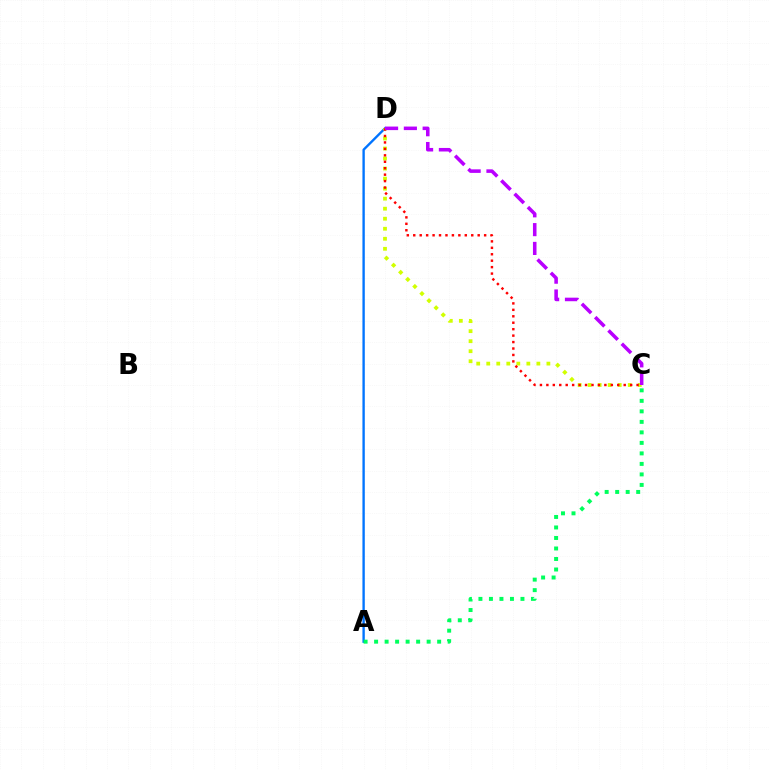{('A', 'D'): [{'color': '#0074ff', 'line_style': 'solid', 'thickness': 1.7}], ('A', 'C'): [{'color': '#00ff5c', 'line_style': 'dotted', 'thickness': 2.85}], ('C', 'D'): [{'color': '#d1ff00', 'line_style': 'dotted', 'thickness': 2.72}, {'color': '#ff0000', 'line_style': 'dotted', 'thickness': 1.75}, {'color': '#b900ff', 'line_style': 'dashed', 'thickness': 2.55}]}